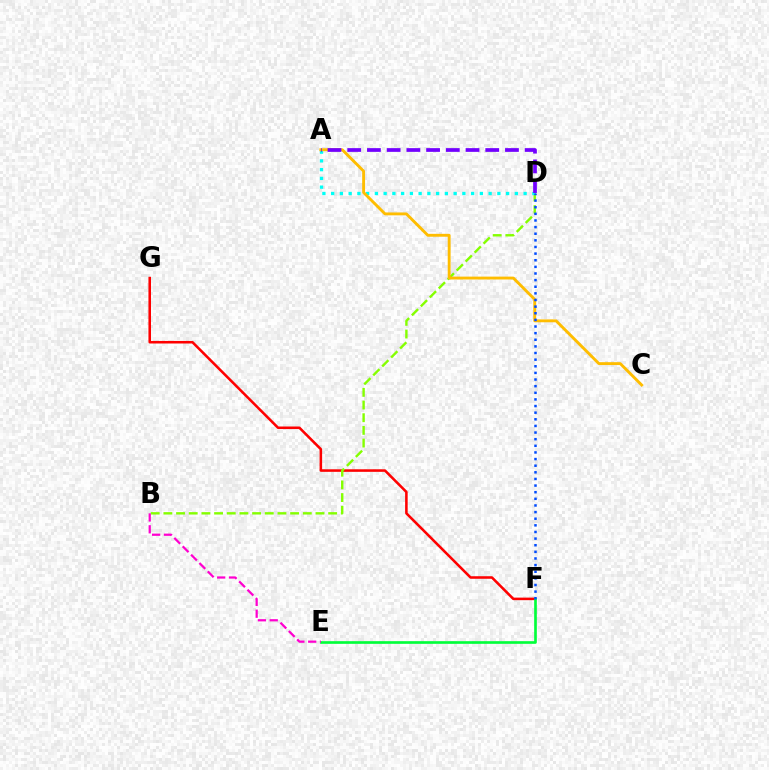{('F', 'G'): [{'color': '#ff0000', 'line_style': 'solid', 'thickness': 1.84}], ('E', 'F'): [{'color': '#00ff39', 'line_style': 'solid', 'thickness': 1.91}], ('B', 'D'): [{'color': '#84ff00', 'line_style': 'dashed', 'thickness': 1.72}], ('A', 'D'): [{'color': '#00fff6', 'line_style': 'dotted', 'thickness': 2.38}, {'color': '#7200ff', 'line_style': 'dashed', 'thickness': 2.68}], ('A', 'C'): [{'color': '#ffbd00', 'line_style': 'solid', 'thickness': 2.07}], ('D', 'F'): [{'color': '#004bff', 'line_style': 'dotted', 'thickness': 1.8}], ('B', 'E'): [{'color': '#ff00cf', 'line_style': 'dashed', 'thickness': 1.61}]}